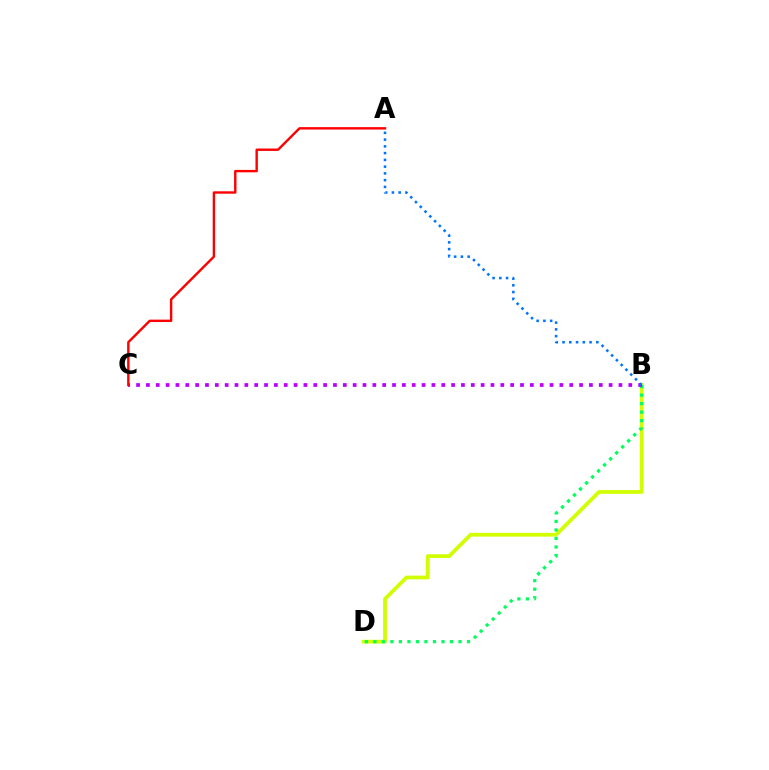{('B', 'D'): [{'color': '#d1ff00', 'line_style': 'solid', 'thickness': 2.7}, {'color': '#00ff5c', 'line_style': 'dotted', 'thickness': 2.31}], ('B', 'C'): [{'color': '#b900ff', 'line_style': 'dotted', 'thickness': 2.67}], ('A', 'B'): [{'color': '#0074ff', 'line_style': 'dotted', 'thickness': 1.84}], ('A', 'C'): [{'color': '#ff0000', 'line_style': 'solid', 'thickness': 1.73}]}